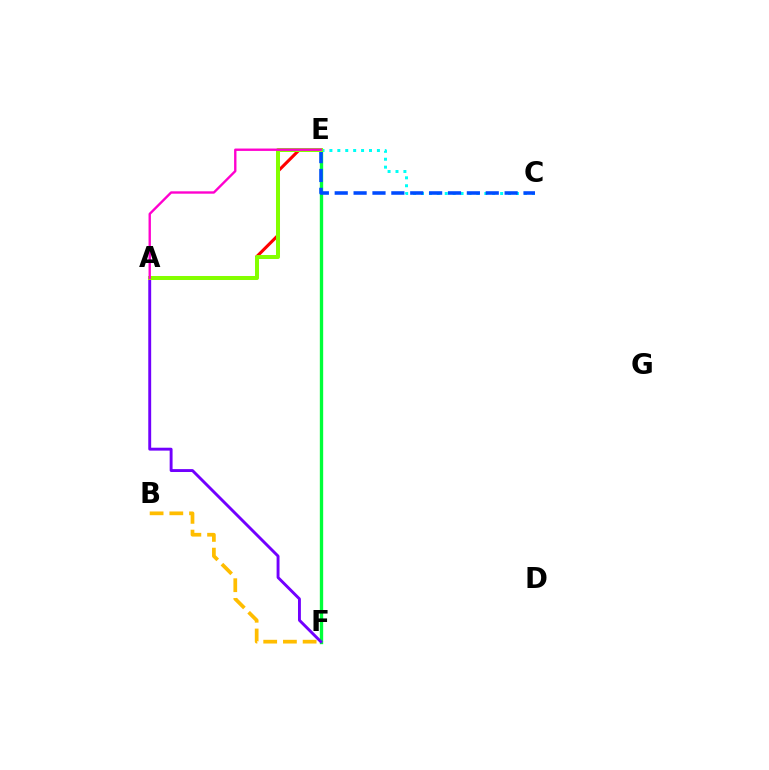{('A', 'E'): [{'color': '#ff0000', 'line_style': 'solid', 'thickness': 2.22}, {'color': '#84ff00', 'line_style': 'solid', 'thickness': 2.89}, {'color': '#ff00cf', 'line_style': 'solid', 'thickness': 1.71}], ('E', 'F'): [{'color': '#00ff39', 'line_style': 'solid', 'thickness': 2.41}], ('C', 'E'): [{'color': '#00fff6', 'line_style': 'dotted', 'thickness': 2.15}, {'color': '#004bff', 'line_style': 'dashed', 'thickness': 2.56}], ('A', 'F'): [{'color': '#7200ff', 'line_style': 'solid', 'thickness': 2.09}], ('B', 'F'): [{'color': '#ffbd00', 'line_style': 'dashed', 'thickness': 2.68}]}